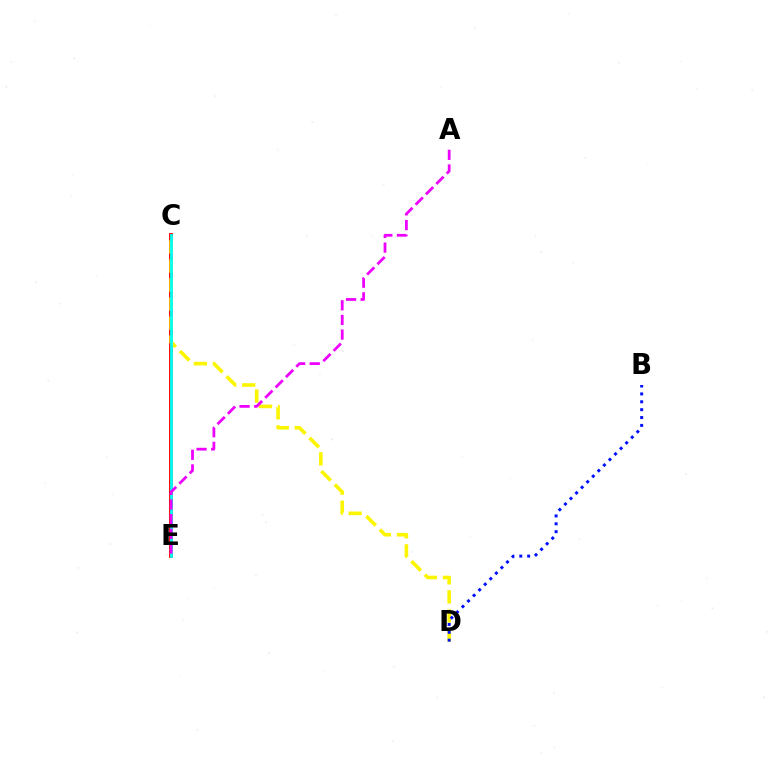{('C', 'E'): [{'color': '#08ff00', 'line_style': 'dotted', 'thickness': 2.56}, {'color': '#ff0000', 'line_style': 'solid', 'thickness': 2.79}, {'color': '#00fff6', 'line_style': 'solid', 'thickness': 2.02}], ('C', 'D'): [{'color': '#fcf500', 'line_style': 'dashed', 'thickness': 2.59}], ('B', 'D'): [{'color': '#0010ff', 'line_style': 'dotted', 'thickness': 2.14}], ('A', 'E'): [{'color': '#ee00ff', 'line_style': 'dashed', 'thickness': 1.99}]}